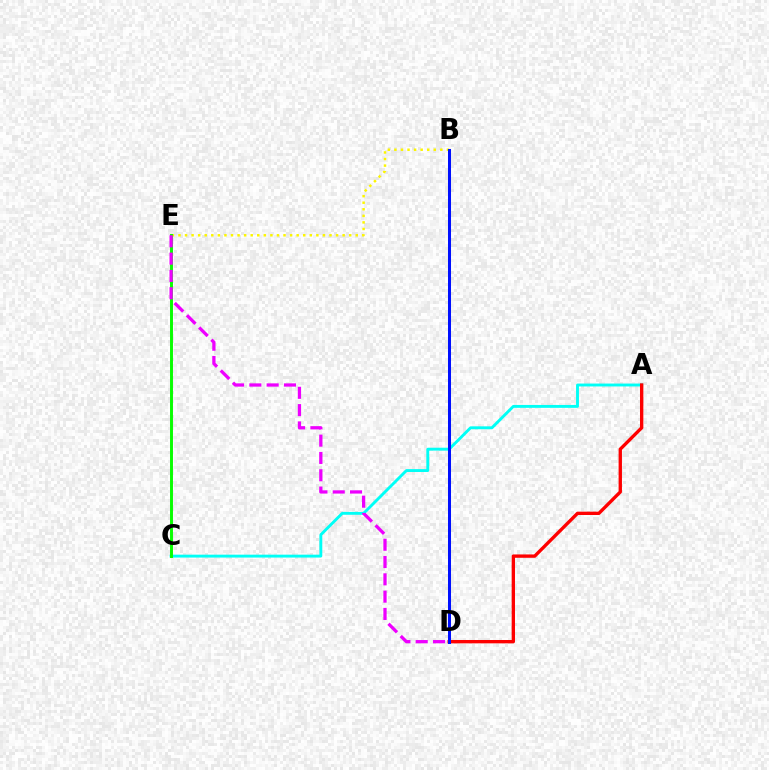{('A', 'C'): [{'color': '#00fff6', 'line_style': 'solid', 'thickness': 2.08}], ('B', 'E'): [{'color': '#fcf500', 'line_style': 'dotted', 'thickness': 1.78}], ('C', 'E'): [{'color': '#08ff00', 'line_style': 'solid', 'thickness': 2.11}], ('A', 'D'): [{'color': '#ff0000', 'line_style': 'solid', 'thickness': 2.41}], ('B', 'D'): [{'color': '#0010ff', 'line_style': 'solid', 'thickness': 2.17}], ('D', 'E'): [{'color': '#ee00ff', 'line_style': 'dashed', 'thickness': 2.35}]}